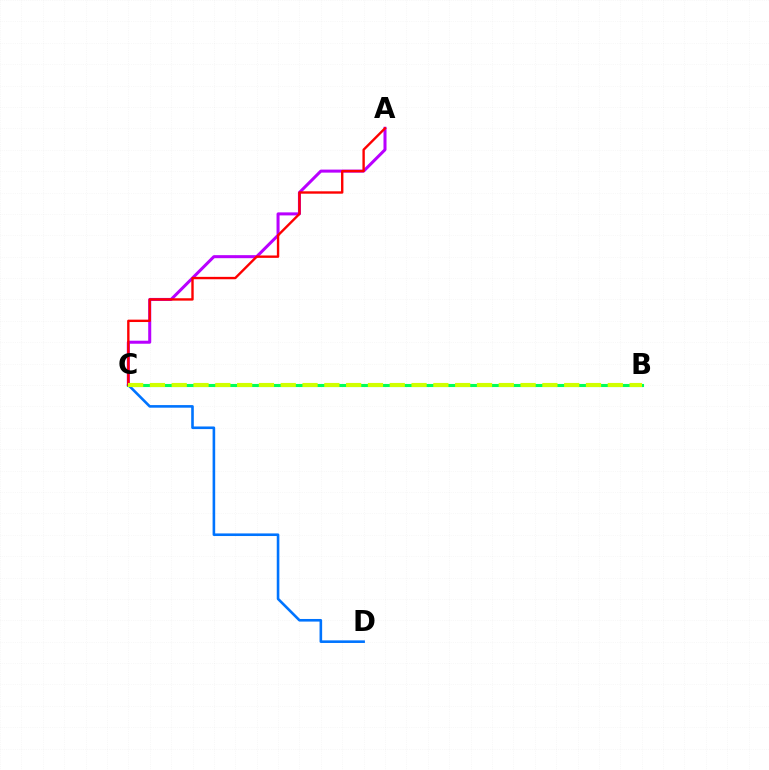{('A', 'C'): [{'color': '#b900ff', 'line_style': 'solid', 'thickness': 2.18}, {'color': '#ff0000', 'line_style': 'solid', 'thickness': 1.72}], ('B', 'C'): [{'color': '#00ff5c', 'line_style': 'solid', 'thickness': 2.22}, {'color': '#d1ff00', 'line_style': 'dashed', 'thickness': 2.96}], ('C', 'D'): [{'color': '#0074ff', 'line_style': 'solid', 'thickness': 1.88}]}